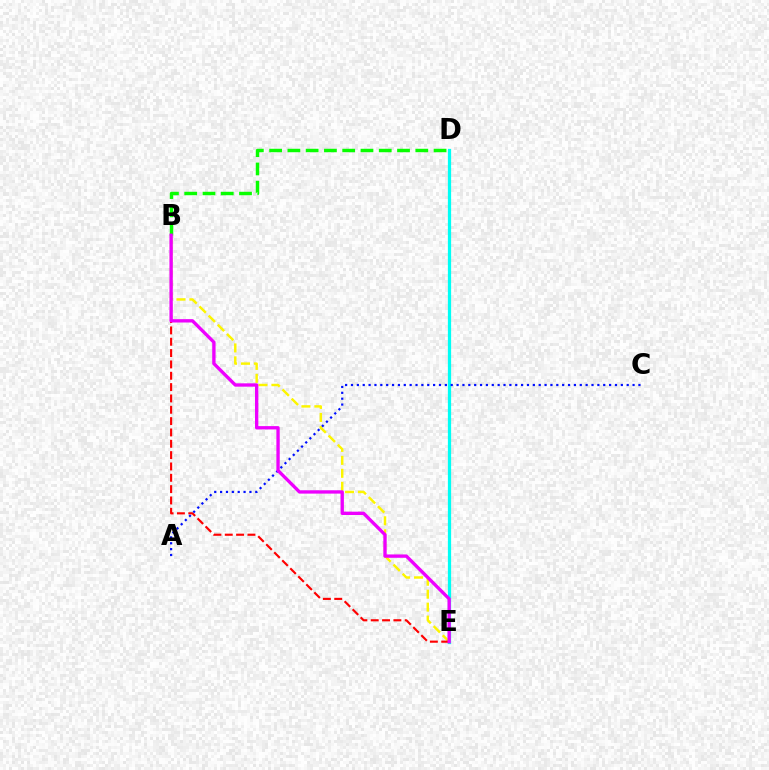{('D', 'E'): [{'color': '#00fff6', 'line_style': 'solid', 'thickness': 2.33}], ('B', 'E'): [{'color': '#fcf500', 'line_style': 'dashed', 'thickness': 1.76}, {'color': '#ff0000', 'line_style': 'dashed', 'thickness': 1.54}, {'color': '#ee00ff', 'line_style': 'solid', 'thickness': 2.4}], ('B', 'D'): [{'color': '#08ff00', 'line_style': 'dashed', 'thickness': 2.48}], ('A', 'C'): [{'color': '#0010ff', 'line_style': 'dotted', 'thickness': 1.59}]}